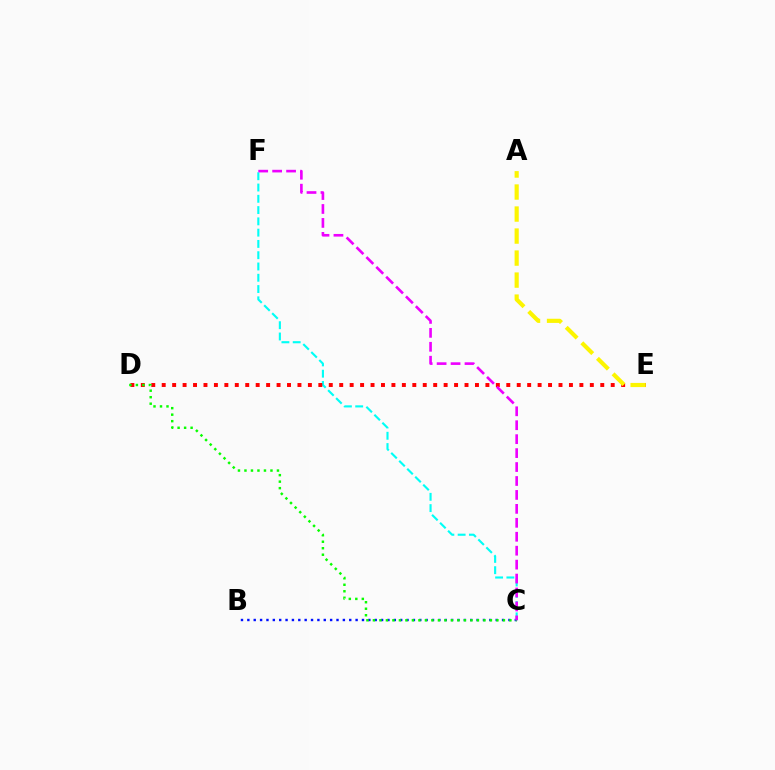{('B', 'C'): [{'color': '#0010ff', 'line_style': 'dotted', 'thickness': 1.73}], ('C', 'F'): [{'color': '#00fff6', 'line_style': 'dashed', 'thickness': 1.53}, {'color': '#ee00ff', 'line_style': 'dashed', 'thickness': 1.89}], ('D', 'E'): [{'color': '#ff0000', 'line_style': 'dotted', 'thickness': 2.84}], ('C', 'D'): [{'color': '#08ff00', 'line_style': 'dotted', 'thickness': 1.77}], ('A', 'E'): [{'color': '#fcf500', 'line_style': 'dashed', 'thickness': 2.99}]}